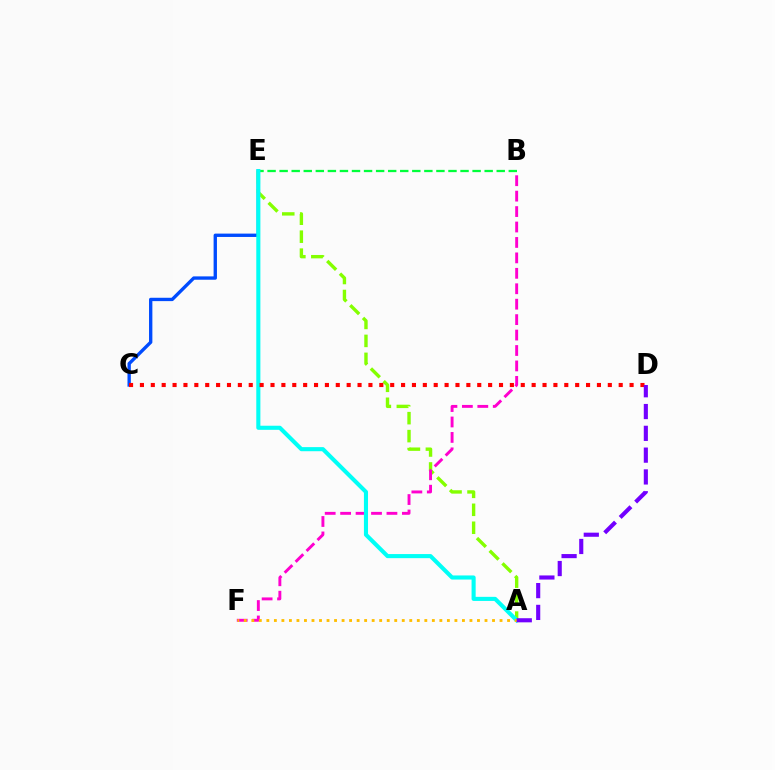{('C', 'E'): [{'color': '#004bff', 'line_style': 'solid', 'thickness': 2.41}], ('A', 'E'): [{'color': '#84ff00', 'line_style': 'dashed', 'thickness': 2.44}, {'color': '#00fff6', 'line_style': 'solid', 'thickness': 2.95}], ('B', 'F'): [{'color': '#ff00cf', 'line_style': 'dashed', 'thickness': 2.1}], ('B', 'E'): [{'color': '#00ff39', 'line_style': 'dashed', 'thickness': 1.64}], ('A', 'F'): [{'color': '#ffbd00', 'line_style': 'dotted', 'thickness': 2.04}], ('C', 'D'): [{'color': '#ff0000', 'line_style': 'dotted', 'thickness': 2.96}], ('A', 'D'): [{'color': '#7200ff', 'line_style': 'dashed', 'thickness': 2.96}]}